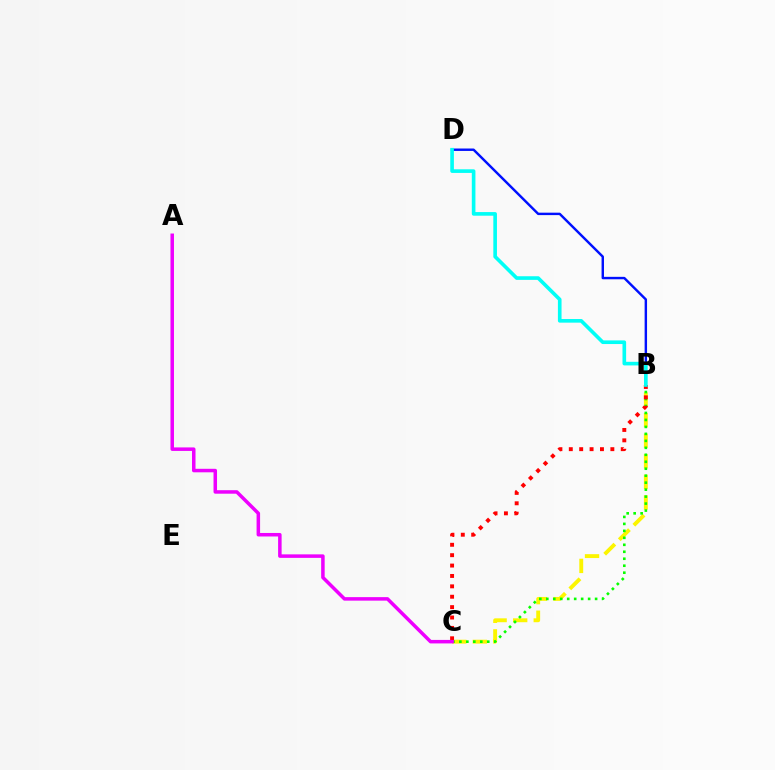{('B', 'C'): [{'color': '#fcf500', 'line_style': 'dashed', 'thickness': 2.8}, {'color': '#08ff00', 'line_style': 'dotted', 'thickness': 1.89}, {'color': '#ff0000', 'line_style': 'dotted', 'thickness': 2.82}], ('B', 'D'): [{'color': '#0010ff', 'line_style': 'solid', 'thickness': 1.75}, {'color': '#00fff6', 'line_style': 'solid', 'thickness': 2.61}], ('A', 'C'): [{'color': '#ee00ff', 'line_style': 'solid', 'thickness': 2.52}]}